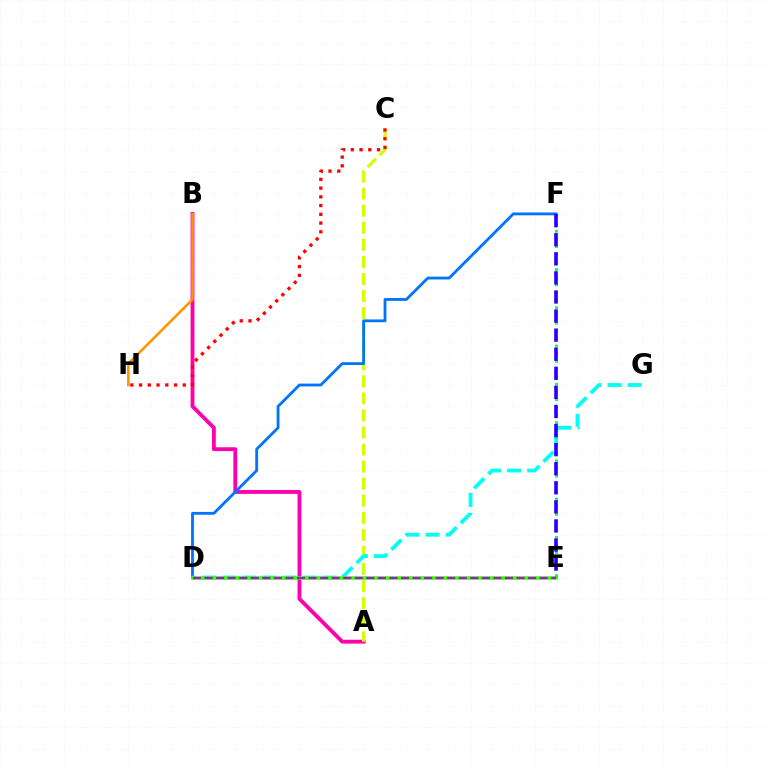{('A', 'B'): [{'color': '#ff00ac', 'line_style': 'solid', 'thickness': 2.76}], ('B', 'H'): [{'color': '#ff9400', 'line_style': 'solid', 'thickness': 1.85}], ('A', 'C'): [{'color': '#d1ff00', 'line_style': 'dashed', 'thickness': 2.32}], ('D', 'F'): [{'color': '#0074ff', 'line_style': 'solid', 'thickness': 2.03}], ('D', 'G'): [{'color': '#00fff6', 'line_style': 'dashed', 'thickness': 2.73}], ('E', 'F'): [{'color': '#00ff5c', 'line_style': 'dotted', 'thickness': 2.08}, {'color': '#2500ff', 'line_style': 'dashed', 'thickness': 2.59}], ('D', 'E'): [{'color': '#3dff00', 'line_style': 'solid', 'thickness': 2.57}, {'color': '#b900ff', 'line_style': 'dashed', 'thickness': 1.57}], ('C', 'H'): [{'color': '#ff0000', 'line_style': 'dotted', 'thickness': 2.37}]}